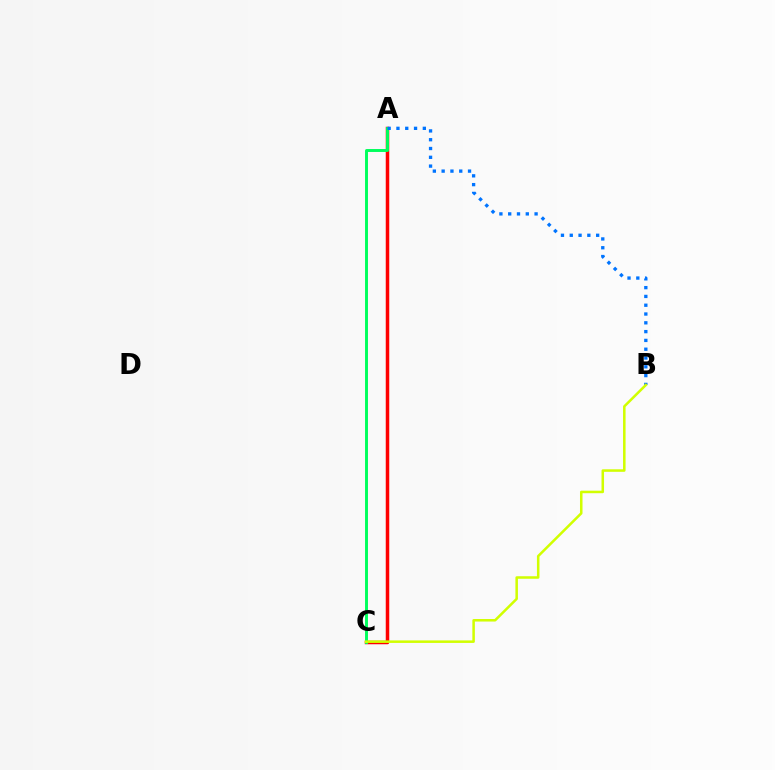{('A', 'C'): [{'color': '#b900ff', 'line_style': 'dotted', 'thickness': 1.91}, {'color': '#ff0000', 'line_style': 'solid', 'thickness': 2.52}, {'color': '#00ff5c', 'line_style': 'solid', 'thickness': 2.11}], ('A', 'B'): [{'color': '#0074ff', 'line_style': 'dotted', 'thickness': 2.39}], ('B', 'C'): [{'color': '#d1ff00', 'line_style': 'solid', 'thickness': 1.82}]}